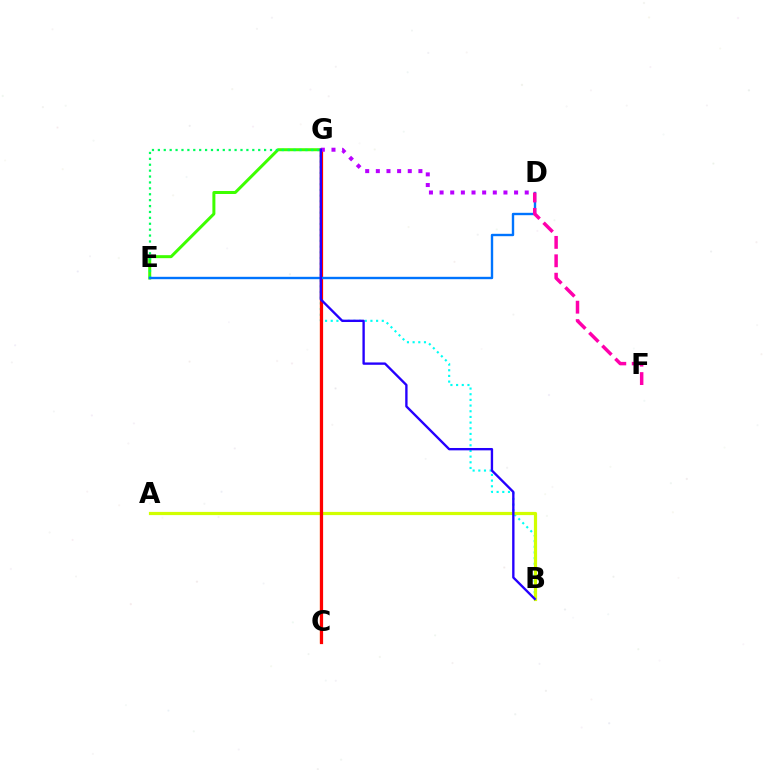{('B', 'G'): [{'color': '#00fff6', 'line_style': 'dotted', 'thickness': 1.54}, {'color': '#2500ff', 'line_style': 'solid', 'thickness': 1.7}], ('E', 'G'): [{'color': '#3dff00', 'line_style': 'solid', 'thickness': 2.16}, {'color': '#00ff5c', 'line_style': 'dotted', 'thickness': 1.6}], ('A', 'B'): [{'color': '#d1ff00', 'line_style': 'solid', 'thickness': 2.3}], ('C', 'G'): [{'color': '#ff9400', 'line_style': 'solid', 'thickness': 1.6}, {'color': '#ff0000', 'line_style': 'solid', 'thickness': 2.32}], ('D', 'E'): [{'color': '#0074ff', 'line_style': 'solid', 'thickness': 1.71}], ('D', 'G'): [{'color': '#b900ff', 'line_style': 'dotted', 'thickness': 2.89}], ('D', 'F'): [{'color': '#ff00ac', 'line_style': 'dashed', 'thickness': 2.5}]}